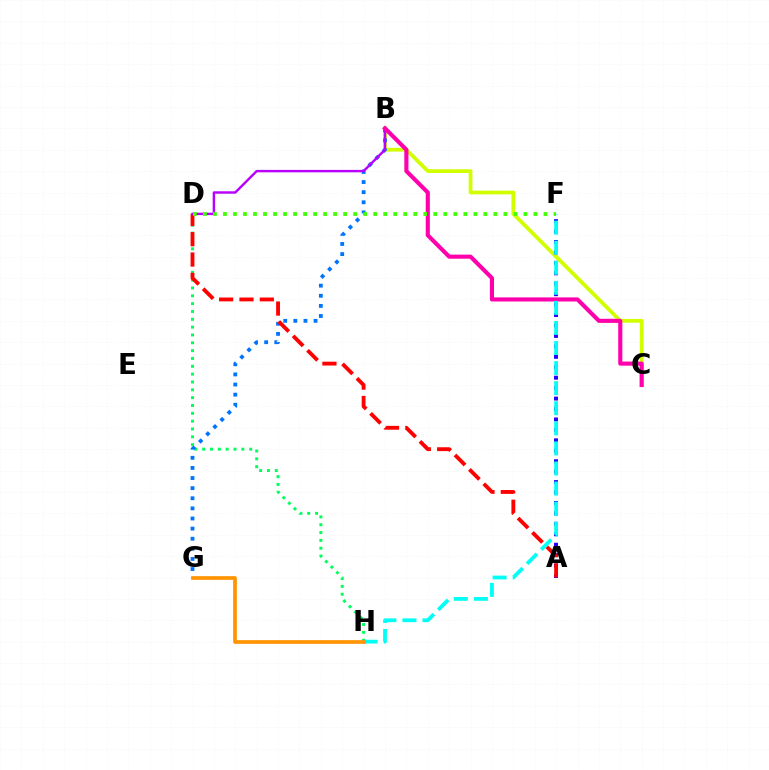{('D', 'H'): [{'color': '#00ff5c', 'line_style': 'dotted', 'thickness': 2.13}], ('B', 'C'): [{'color': '#d1ff00', 'line_style': 'solid', 'thickness': 2.71}, {'color': '#ff00ac', 'line_style': 'solid', 'thickness': 2.96}], ('A', 'F'): [{'color': '#2500ff', 'line_style': 'dotted', 'thickness': 2.84}], ('B', 'G'): [{'color': '#0074ff', 'line_style': 'dotted', 'thickness': 2.75}], ('A', 'D'): [{'color': '#ff0000', 'line_style': 'dashed', 'thickness': 2.76}], ('B', 'D'): [{'color': '#b900ff', 'line_style': 'solid', 'thickness': 1.75}], ('F', 'H'): [{'color': '#00fff6', 'line_style': 'dashed', 'thickness': 2.73}], ('D', 'F'): [{'color': '#3dff00', 'line_style': 'dotted', 'thickness': 2.72}], ('G', 'H'): [{'color': '#ff9400', 'line_style': 'solid', 'thickness': 2.66}]}